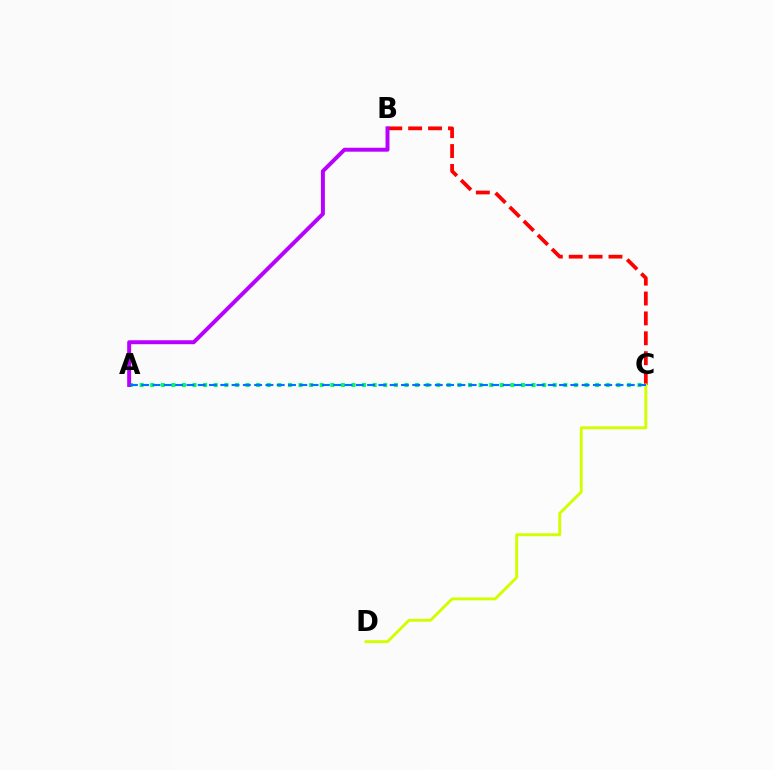{('B', 'C'): [{'color': '#ff0000', 'line_style': 'dashed', 'thickness': 2.7}], ('A', 'C'): [{'color': '#00ff5c', 'line_style': 'dotted', 'thickness': 2.88}, {'color': '#0074ff', 'line_style': 'dashed', 'thickness': 1.53}], ('C', 'D'): [{'color': '#d1ff00', 'line_style': 'solid', 'thickness': 2.09}], ('A', 'B'): [{'color': '#b900ff', 'line_style': 'solid', 'thickness': 2.84}]}